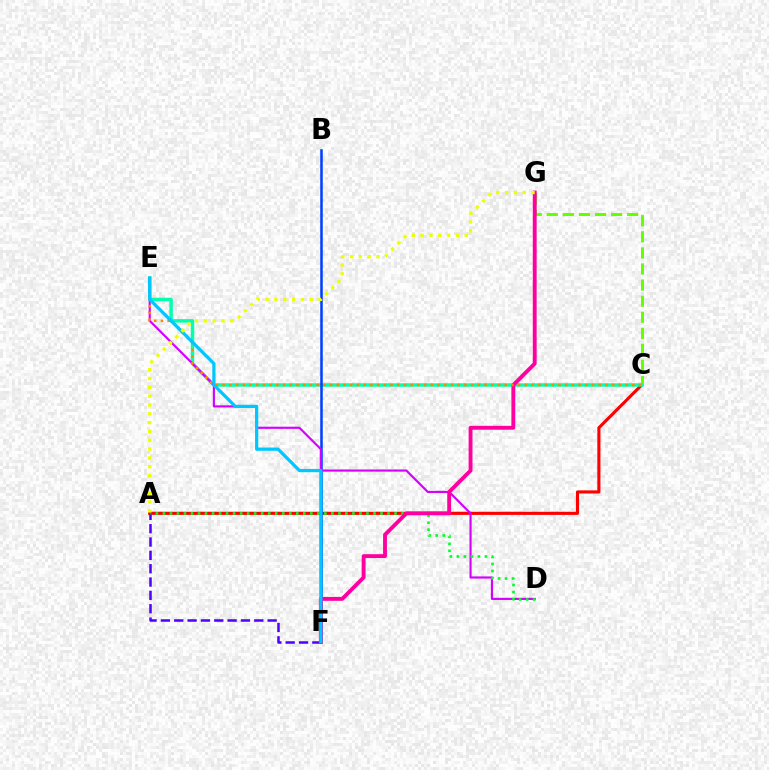{('A', 'C'): [{'color': '#ff0000', 'line_style': 'solid', 'thickness': 2.24}], ('C', 'G'): [{'color': '#66ff00', 'line_style': 'dashed', 'thickness': 2.18}], ('A', 'F'): [{'color': '#4f00ff', 'line_style': 'dashed', 'thickness': 1.81}], ('C', 'E'): [{'color': '#00ffaf', 'line_style': 'solid', 'thickness': 2.47}, {'color': '#ff8800', 'line_style': 'dotted', 'thickness': 1.83}], ('B', 'F'): [{'color': '#003fff', 'line_style': 'solid', 'thickness': 1.83}], ('D', 'E'): [{'color': '#d600ff', 'line_style': 'solid', 'thickness': 1.55}], ('A', 'D'): [{'color': '#00ff27', 'line_style': 'dotted', 'thickness': 1.91}], ('F', 'G'): [{'color': '#ff00a0', 'line_style': 'solid', 'thickness': 2.79}], ('E', 'F'): [{'color': '#00c7ff', 'line_style': 'solid', 'thickness': 2.34}], ('A', 'G'): [{'color': '#eeff00', 'line_style': 'dotted', 'thickness': 2.4}]}